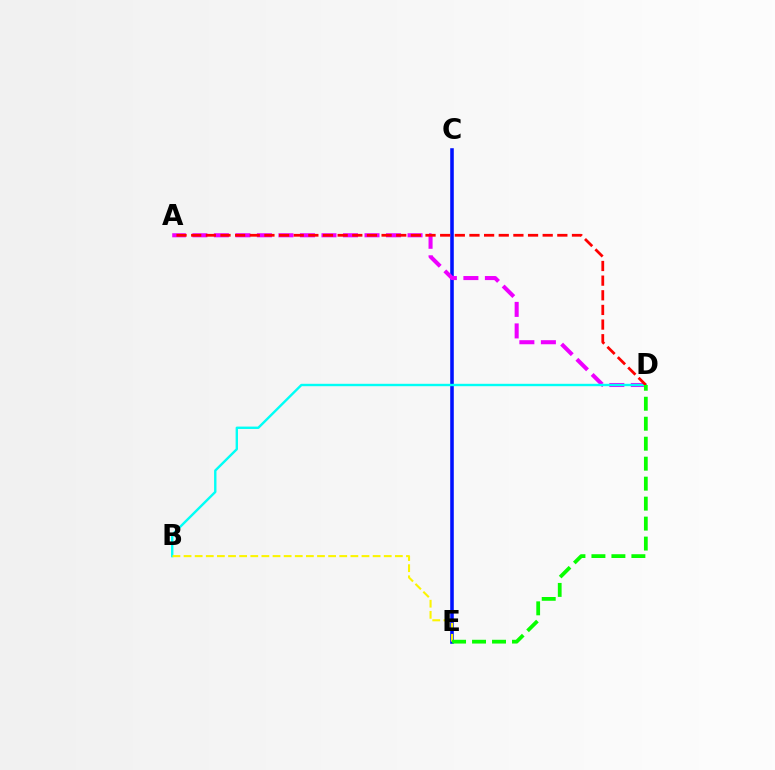{('C', 'E'): [{'color': '#0010ff', 'line_style': 'solid', 'thickness': 2.56}], ('A', 'D'): [{'color': '#ee00ff', 'line_style': 'dashed', 'thickness': 2.92}, {'color': '#ff0000', 'line_style': 'dashed', 'thickness': 1.99}], ('B', 'D'): [{'color': '#00fff6', 'line_style': 'solid', 'thickness': 1.72}], ('B', 'E'): [{'color': '#fcf500', 'line_style': 'dashed', 'thickness': 1.51}], ('D', 'E'): [{'color': '#08ff00', 'line_style': 'dashed', 'thickness': 2.71}]}